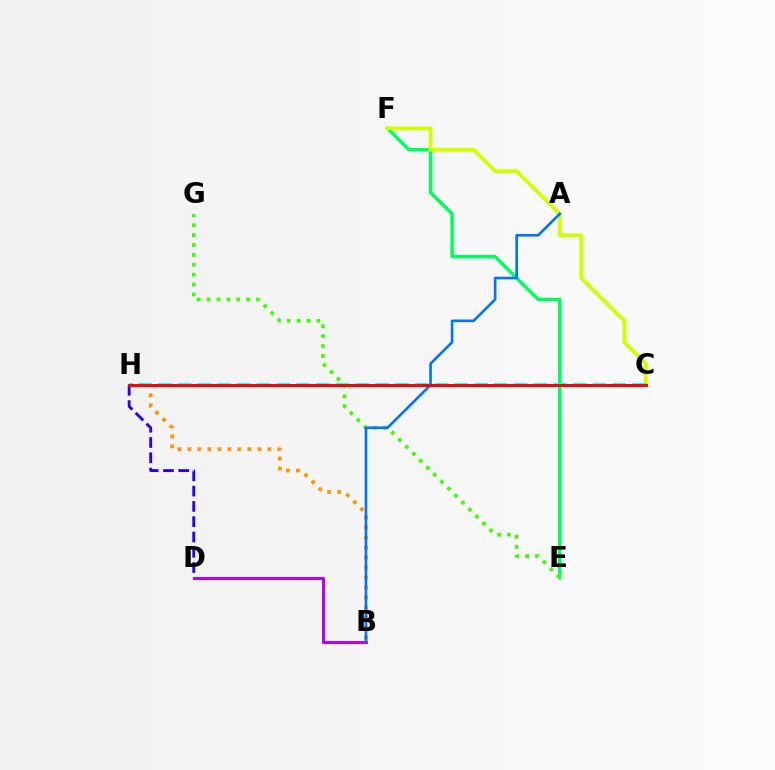{('E', 'F'): [{'color': '#00ff5c', 'line_style': 'solid', 'thickness': 2.51}], ('B', 'D'): [{'color': '#b900ff', 'line_style': 'solid', 'thickness': 2.19}], ('B', 'H'): [{'color': '#ff9400', 'line_style': 'dotted', 'thickness': 2.72}], ('C', 'F'): [{'color': '#d1ff00', 'line_style': 'solid', 'thickness': 2.75}], ('C', 'H'): [{'color': '#ff00ac', 'line_style': 'dotted', 'thickness': 2.22}, {'color': '#00fff6', 'line_style': 'dashed', 'thickness': 2.69}, {'color': '#ff0000', 'line_style': 'solid', 'thickness': 2.11}], ('E', 'G'): [{'color': '#3dff00', 'line_style': 'dotted', 'thickness': 2.69}], ('A', 'B'): [{'color': '#0074ff', 'line_style': 'solid', 'thickness': 1.89}], ('D', 'H'): [{'color': '#2500ff', 'line_style': 'dashed', 'thickness': 2.08}]}